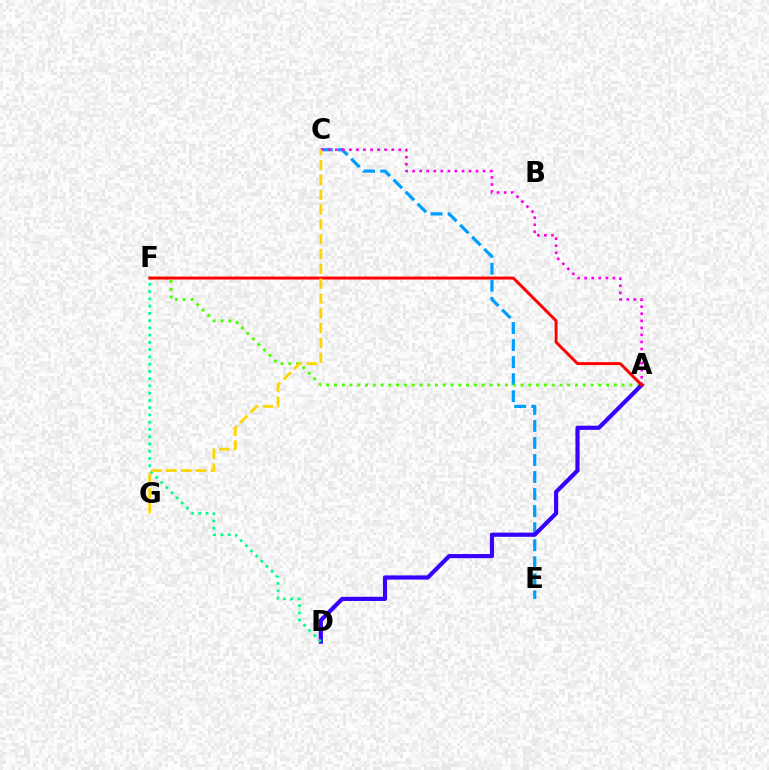{('C', 'E'): [{'color': '#009eff', 'line_style': 'dashed', 'thickness': 2.31}], ('A', 'F'): [{'color': '#4fff00', 'line_style': 'dotted', 'thickness': 2.11}, {'color': '#ff0000', 'line_style': 'solid', 'thickness': 2.11}], ('A', 'D'): [{'color': '#3700ff', 'line_style': 'solid', 'thickness': 3.0}], ('A', 'C'): [{'color': '#ff00ed', 'line_style': 'dotted', 'thickness': 1.92}], ('D', 'F'): [{'color': '#00ff86', 'line_style': 'dotted', 'thickness': 1.97}], ('C', 'G'): [{'color': '#ffd500', 'line_style': 'dashed', 'thickness': 2.01}]}